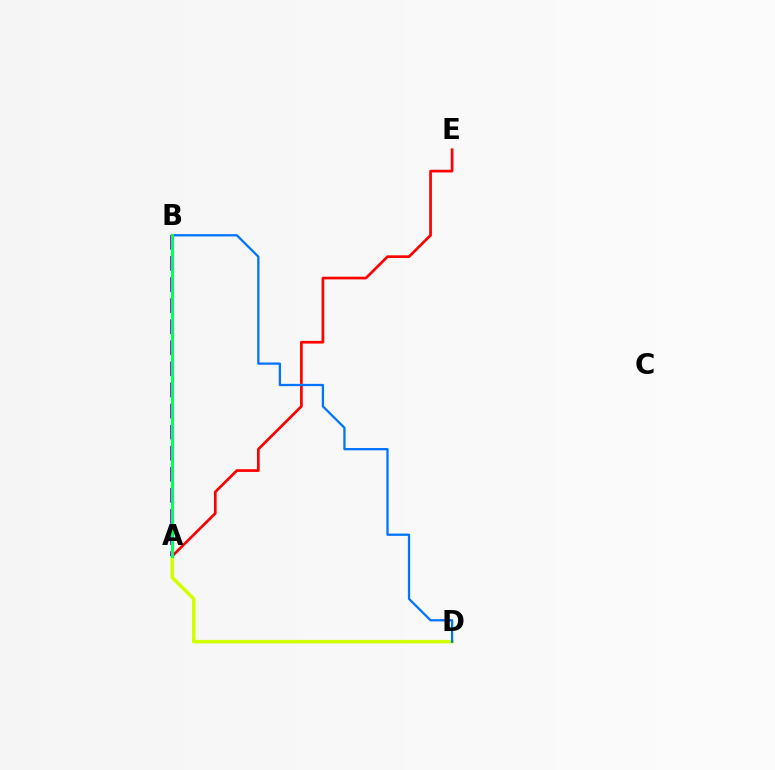{('A', 'E'): [{'color': '#ff0000', 'line_style': 'solid', 'thickness': 1.95}], ('A', 'D'): [{'color': '#d1ff00', 'line_style': 'solid', 'thickness': 2.54}], ('B', 'D'): [{'color': '#0074ff', 'line_style': 'solid', 'thickness': 1.65}], ('A', 'B'): [{'color': '#b900ff', 'line_style': 'dashed', 'thickness': 2.86}, {'color': '#00ff5c', 'line_style': 'solid', 'thickness': 2.2}]}